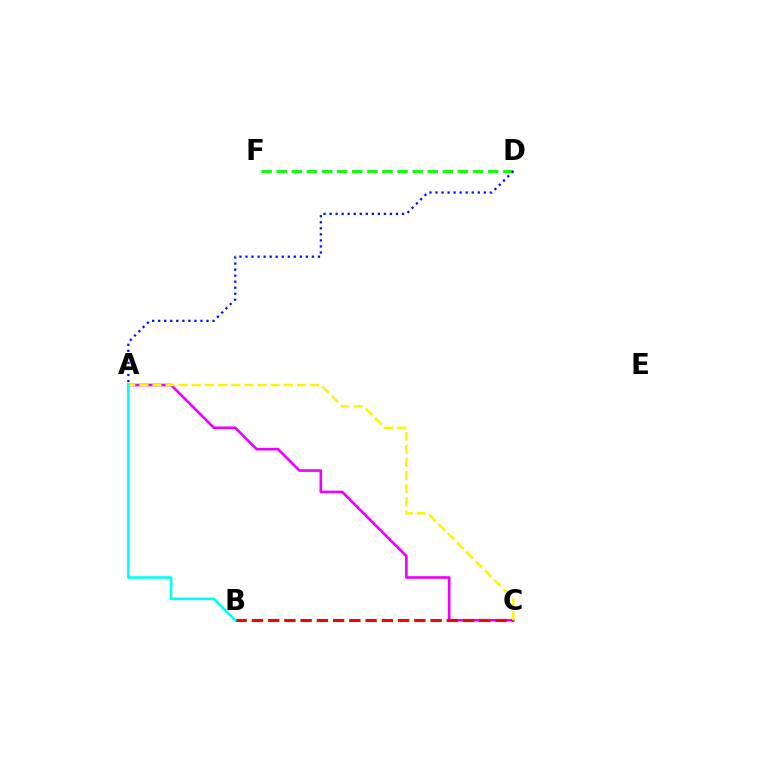{('A', 'C'): [{'color': '#ee00ff', 'line_style': 'solid', 'thickness': 1.9}, {'color': '#fcf500', 'line_style': 'dashed', 'thickness': 1.78}], ('B', 'C'): [{'color': '#ff0000', 'line_style': 'dashed', 'thickness': 2.21}], ('D', 'F'): [{'color': '#08ff00', 'line_style': 'dashed', 'thickness': 2.05}], ('A', 'D'): [{'color': '#0010ff', 'line_style': 'dotted', 'thickness': 1.64}], ('A', 'B'): [{'color': '#00fff6', 'line_style': 'solid', 'thickness': 1.87}]}